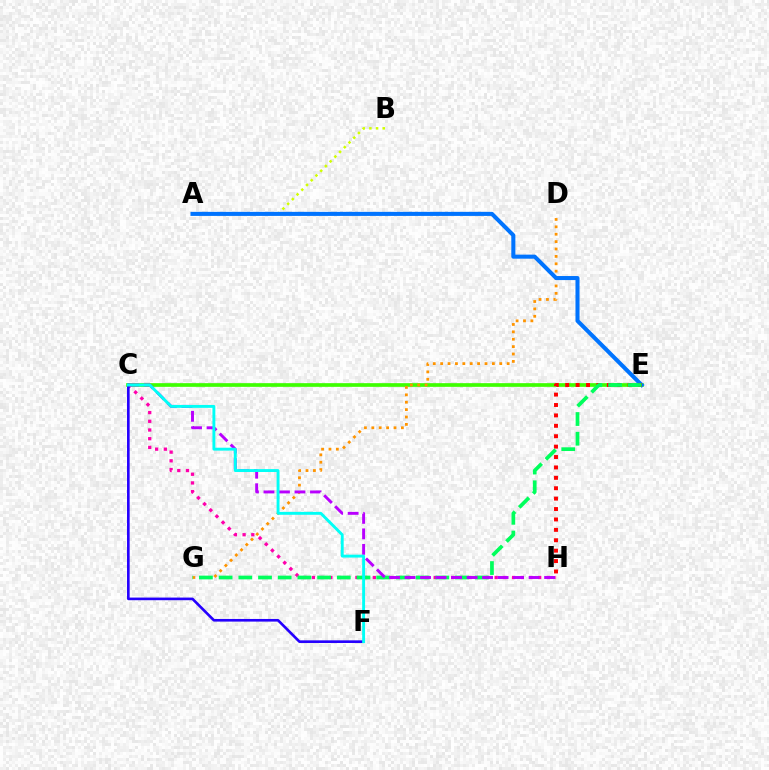{('A', 'B'): [{'color': '#d1ff00', 'line_style': 'dotted', 'thickness': 1.81}], ('C', 'E'): [{'color': '#3dff00', 'line_style': 'solid', 'thickness': 2.65}], ('D', 'G'): [{'color': '#ff9400', 'line_style': 'dotted', 'thickness': 2.01}], ('A', 'E'): [{'color': '#0074ff', 'line_style': 'solid', 'thickness': 2.92}], ('C', 'H'): [{'color': '#ff00ac', 'line_style': 'dotted', 'thickness': 2.36}, {'color': '#b900ff', 'line_style': 'dashed', 'thickness': 2.11}], ('E', 'H'): [{'color': '#ff0000', 'line_style': 'dotted', 'thickness': 2.83}], ('E', 'G'): [{'color': '#00ff5c', 'line_style': 'dashed', 'thickness': 2.68}], ('C', 'F'): [{'color': '#2500ff', 'line_style': 'solid', 'thickness': 1.9}, {'color': '#00fff6', 'line_style': 'solid', 'thickness': 2.09}]}